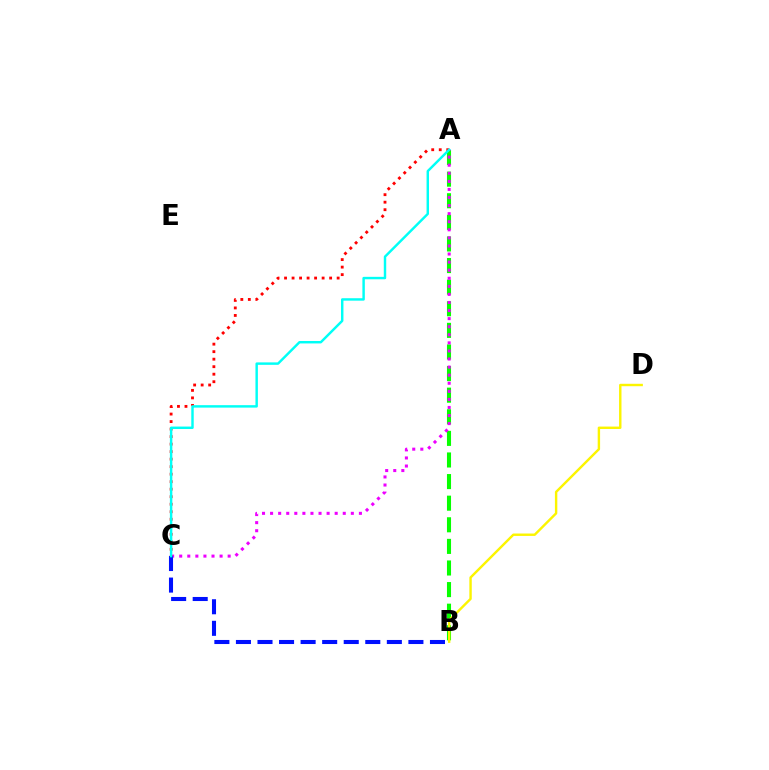{('A', 'B'): [{'color': '#08ff00', 'line_style': 'dashed', 'thickness': 2.93}], ('B', 'D'): [{'color': '#fcf500', 'line_style': 'solid', 'thickness': 1.74}], ('A', 'C'): [{'color': '#ee00ff', 'line_style': 'dotted', 'thickness': 2.19}, {'color': '#ff0000', 'line_style': 'dotted', 'thickness': 2.04}, {'color': '#00fff6', 'line_style': 'solid', 'thickness': 1.76}], ('B', 'C'): [{'color': '#0010ff', 'line_style': 'dashed', 'thickness': 2.93}]}